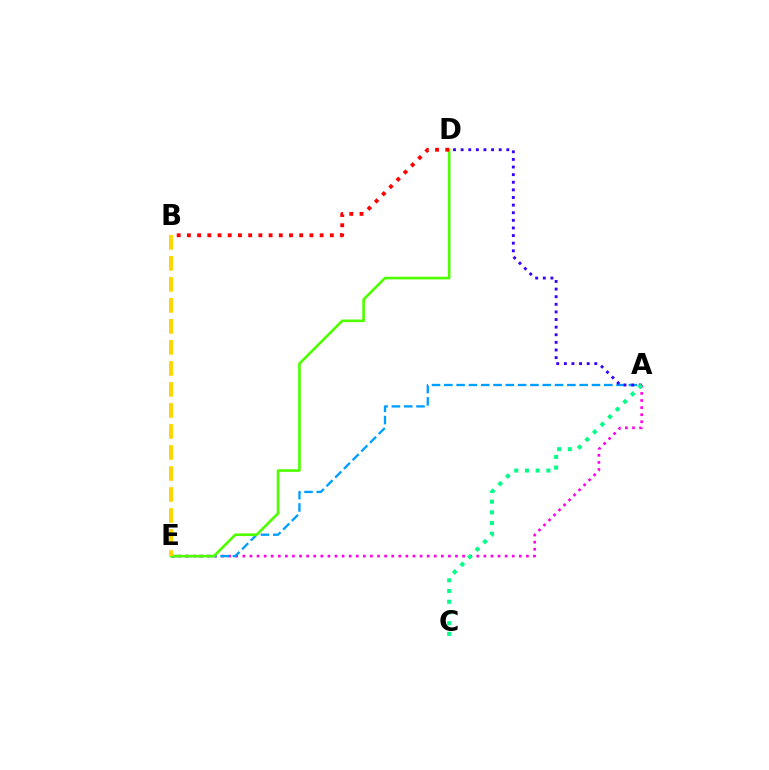{('A', 'E'): [{'color': '#ff00ed', 'line_style': 'dotted', 'thickness': 1.93}, {'color': '#009eff', 'line_style': 'dashed', 'thickness': 1.67}], ('A', 'D'): [{'color': '#3700ff', 'line_style': 'dotted', 'thickness': 2.07}], ('D', 'E'): [{'color': '#4fff00', 'line_style': 'solid', 'thickness': 1.91}], ('B', 'D'): [{'color': '#ff0000', 'line_style': 'dotted', 'thickness': 2.77}], ('A', 'C'): [{'color': '#00ff86', 'line_style': 'dotted', 'thickness': 2.91}], ('B', 'E'): [{'color': '#ffd500', 'line_style': 'dashed', 'thickness': 2.85}]}